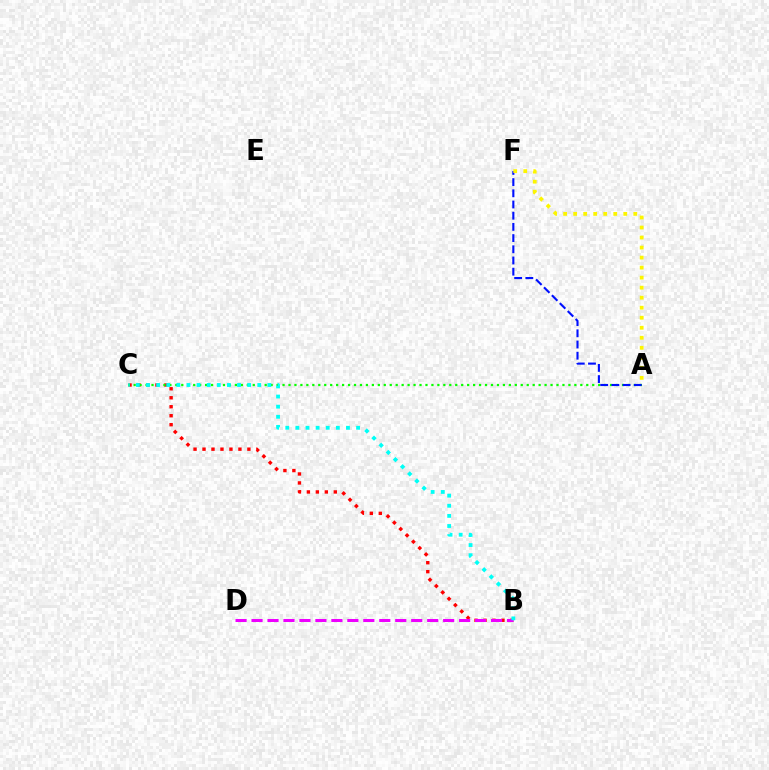{('B', 'C'): [{'color': '#ff0000', 'line_style': 'dotted', 'thickness': 2.44}, {'color': '#00fff6', 'line_style': 'dotted', 'thickness': 2.75}], ('A', 'C'): [{'color': '#08ff00', 'line_style': 'dotted', 'thickness': 1.62}], ('A', 'F'): [{'color': '#0010ff', 'line_style': 'dashed', 'thickness': 1.52}, {'color': '#fcf500', 'line_style': 'dotted', 'thickness': 2.72}], ('B', 'D'): [{'color': '#ee00ff', 'line_style': 'dashed', 'thickness': 2.17}]}